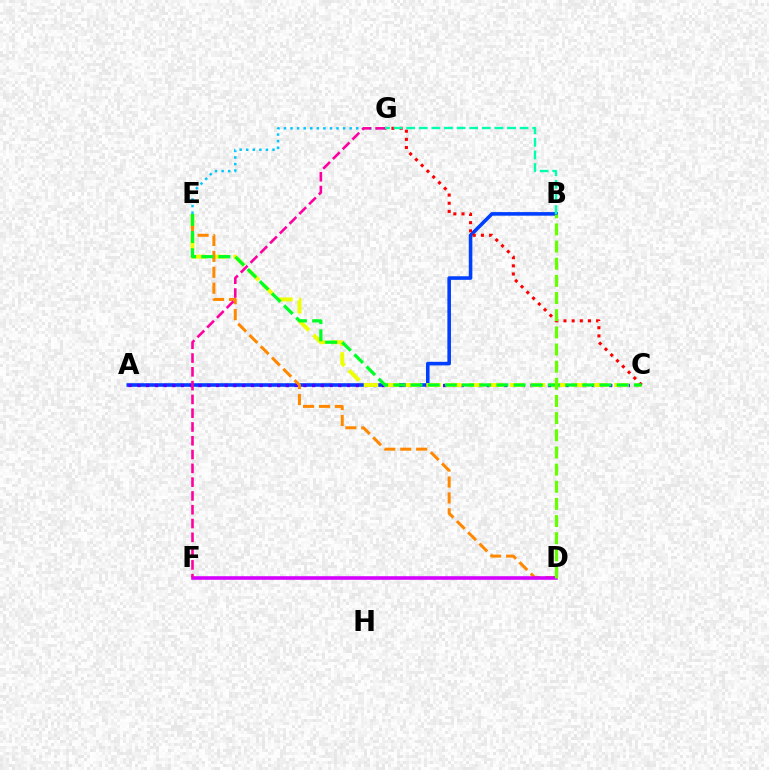{('A', 'B'): [{'color': '#003fff', 'line_style': 'solid', 'thickness': 2.58}], ('A', 'C'): [{'color': '#4f00ff', 'line_style': 'dotted', 'thickness': 2.37}], ('C', 'E'): [{'color': '#eeff00', 'line_style': 'dashed', 'thickness': 2.84}, {'color': '#00ff27', 'line_style': 'dashed', 'thickness': 2.33}], ('C', 'G'): [{'color': '#ff0000', 'line_style': 'dotted', 'thickness': 2.22}], ('D', 'E'): [{'color': '#ff8800', 'line_style': 'dashed', 'thickness': 2.16}], ('B', 'G'): [{'color': '#00ffaf', 'line_style': 'dashed', 'thickness': 1.71}], ('D', 'F'): [{'color': '#d600ff', 'line_style': 'solid', 'thickness': 2.57}], ('E', 'G'): [{'color': '#00c7ff', 'line_style': 'dotted', 'thickness': 1.79}], ('F', 'G'): [{'color': '#ff00a0', 'line_style': 'dashed', 'thickness': 1.87}], ('B', 'D'): [{'color': '#66ff00', 'line_style': 'dashed', 'thickness': 2.33}]}